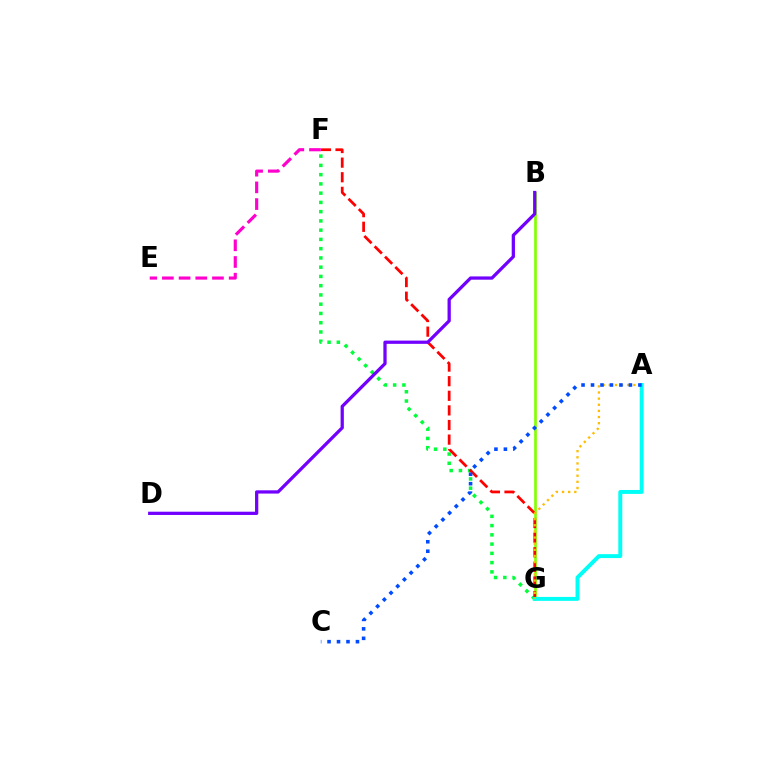{('F', 'G'): [{'color': '#00ff39', 'line_style': 'dotted', 'thickness': 2.51}, {'color': '#ff0000', 'line_style': 'dashed', 'thickness': 1.98}], ('B', 'G'): [{'color': '#84ff00', 'line_style': 'solid', 'thickness': 1.94}], ('A', 'G'): [{'color': '#00fff6', 'line_style': 'solid', 'thickness': 2.83}, {'color': '#ffbd00', 'line_style': 'dotted', 'thickness': 1.67}], ('E', 'F'): [{'color': '#ff00cf', 'line_style': 'dashed', 'thickness': 2.27}], ('B', 'D'): [{'color': '#7200ff', 'line_style': 'solid', 'thickness': 2.34}], ('A', 'C'): [{'color': '#004bff', 'line_style': 'dotted', 'thickness': 2.57}]}